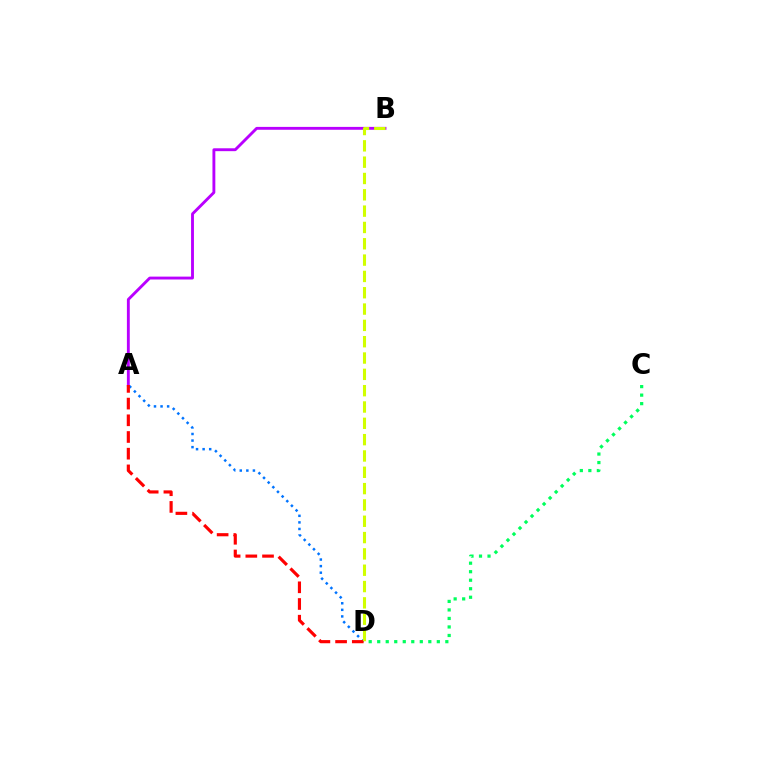{('A', 'D'): [{'color': '#0074ff', 'line_style': 'dotted', 'thickness': 1.79}, {'color': '#ff0000', 'line_style': 'dashed', 'thickness': 2.27}], ('A', 'B'): [{'color': '#b900ff', 'line_style': 'solid', 'thickness': 2.07}], ('B', 'D'): [{'color': '#d1ff00', 'line_style': 'dashed', 'thickness': 2.22}], ('C', 'D'): [{'color': '#00ff5c', 'line_style': 'dotted', 'thickness': 2.31}]}